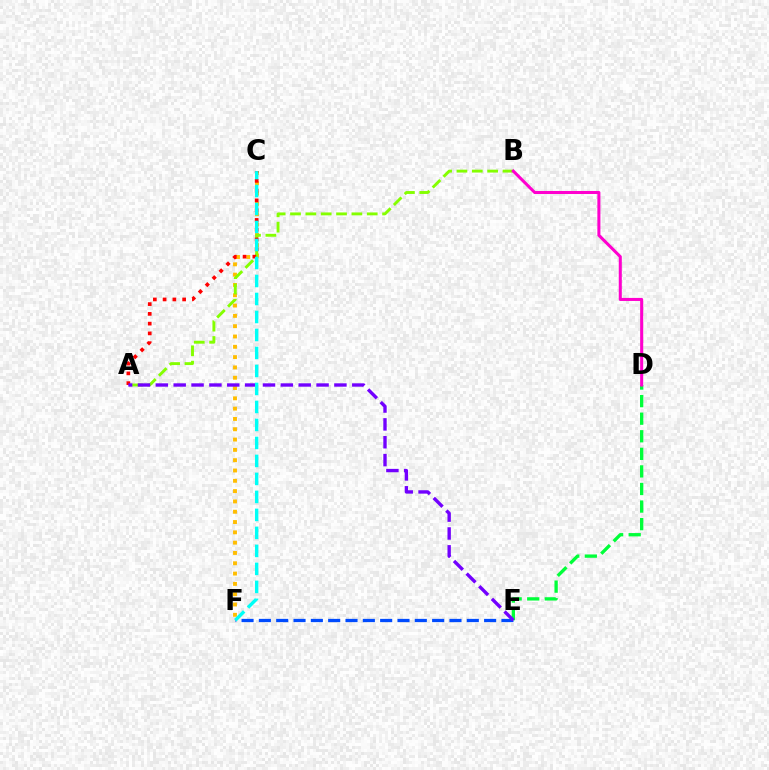{('C', 'F'): [{'color': '#ffbd00', 'line_style': 'dotted', 'thickness': 2.8}, {'color': '#00fff6', 'line_style': 'dashed', 'thickness': 2.44}], ('A', 'B'): [{'color': '#84ff00', 'line_style': 'dashed', 'thickness': 2.08}], ('E', 'F'): [{'color': '#004bff', 'line_style': 'dashed', 'thickness': 2.35}], ('D', 'E'): [{'color': '#00ff39', 'line_style': 'dashed', 'thickness': 2.39}], ('A', 'C'): [{'color': '#ff0000', 'line_style': 'dotted', 'thickness': 2.65}], ('B', 'D'): [{'color': '#ff00cf', 'line_style': 'solid', 'thickness': 2.19}], ('A', 'E'): [{'color': '#7200ff', 'line_style': 'dashed', 'thickness': 2.43}]}